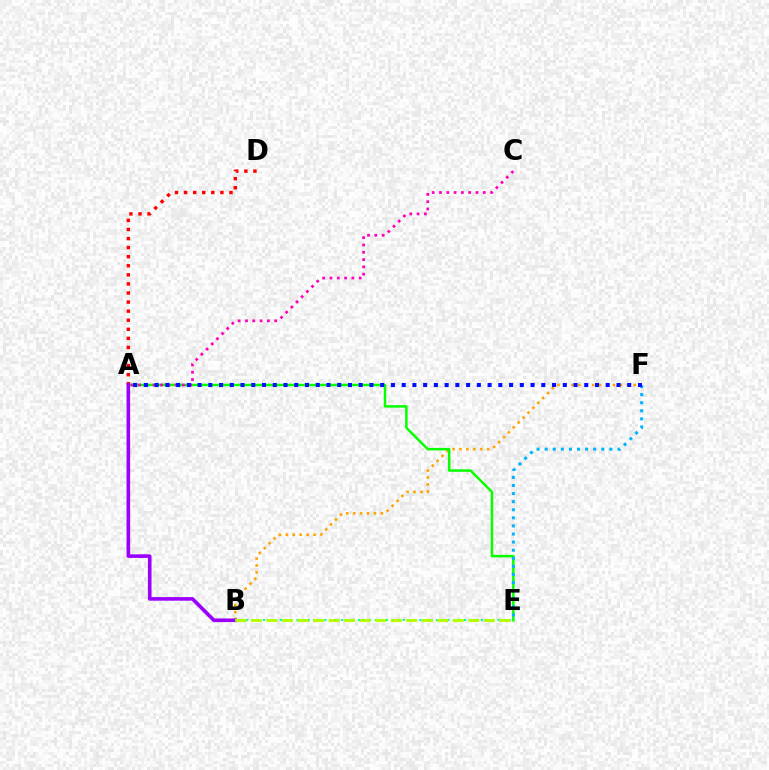{('B', 'F'): [{'color': '#ffa500', 'line_style': 'dotted', 'thickness': 1.88}], ('A', 'E'): [{'color': '#08ff00', 'line_style': 'solid', 'thickness': 1.8}], ('A', 'D'): [{'color': '#ff0000', 'line_style': 'dotted', 'thickness': 2.47}], ('E', 'F'): [{'color': '#00b5ff', 'line_style': 'dotted', 'thickness': 2.2}], ('A', 'B'): [{'color': '#9b00ff', 'line_style': 'solid', 'thickness': 2.6}], ('A', 'C'): [{'color': '#ff00bd', 'line_style': 'dotted', 'thickness': 1.98}], ('A', 'F'): [{'color': '#0010ff', 'line_style': 'dotted', 'thickness': 2.92}], ('B', 'E'): [{'color': '#00ff9d', 'line_style': 'dotted', 'thickness': 1.52}, {'color': '#b3ff00', 'line_style': 'dashed', 'thickness': 2.11}]}